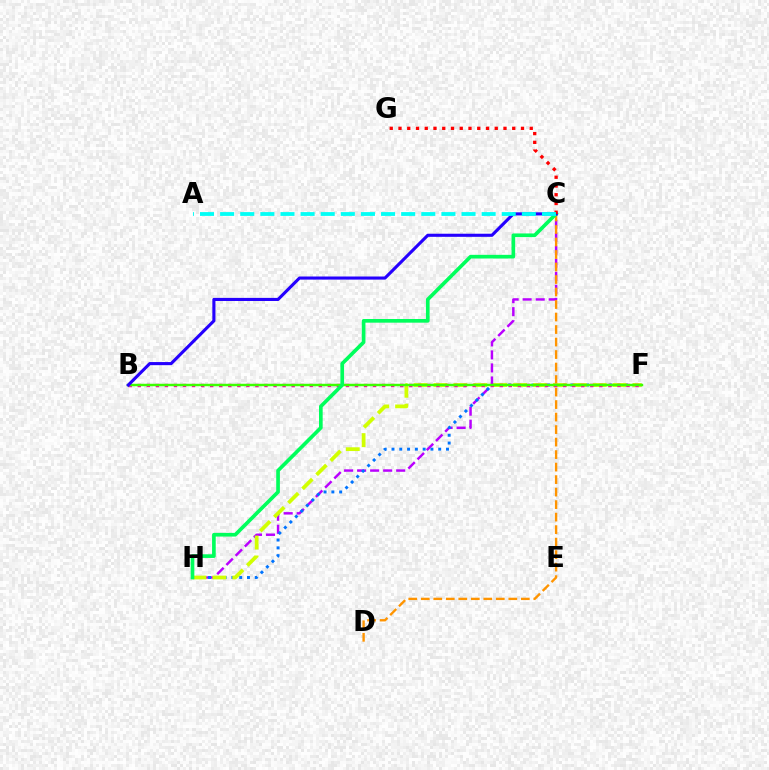{('C', 'H'): [{'color': '#b900ff', 'line_style': 'dashed', 'thickness': 1.77}, {'color': '#00ff5c', 'line_style': 'solid', 'thickness': 2.64}], ('C', 'D'): [{'color': '#ff9400', 'line_style': 'dashed', 'thickness': 1.7}], ('F', 'H'): [{'color': '#0074ff', 'line_style': 'dotted', 'thickness': 2.12}, {'color': '#d1ff00', 'line_style': 'dashed', 'thickness': 2.7}], ('B', 'F'): [{'color': '#ff00ac', 'line_style': 'dotted', 'thickness': 2.46}, {'color': '#3dff00', 'line_style': 'solid', 'thickness': 1.76}], ('B', 'C'): [{'color': '#2500ff', 'line_style': 'solid', 'thickness': 2.23}], ('C', 'G'): [{'color': '#ff0000', 'line_style': 'dotted', 'thickness': 2.38}], ('A', 'C'): [{'color': '#00fff6', 'line_style': 'dashed', 'thickness': 2.73}]}